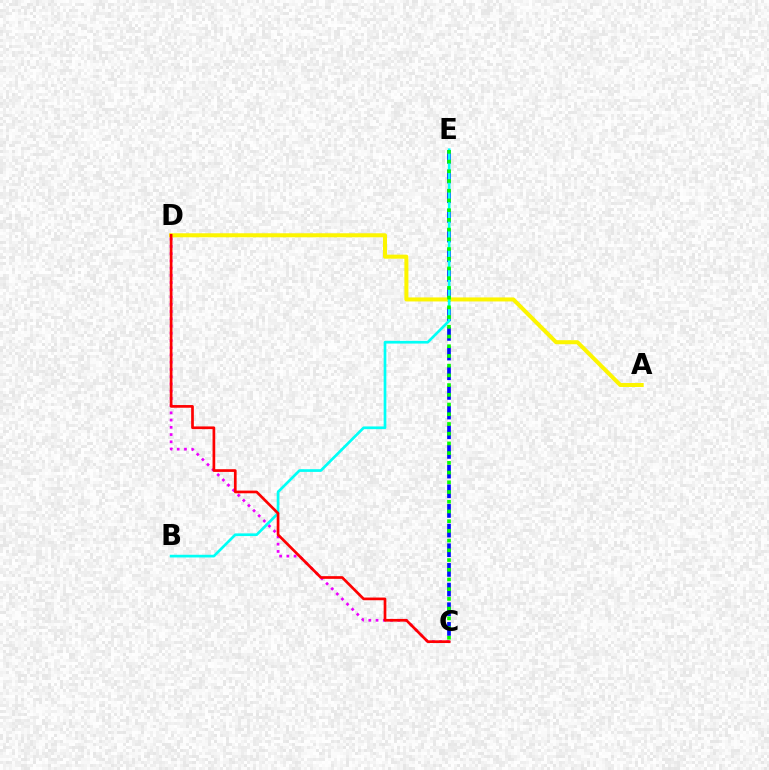{('C', 'D'): [{'color': '#ee00ff', 'line_style': 'dotted', 'thickness': 1.97}, {'color': '#ff0000', 'line_style': 'solid', 'thickness': 1.94}], ('C', 'E'): [{'color': '#0010ff', 'line_style': 'dashed', 'thickness': 2.67}, {'color': '#08ff00', 'line_style': 'dotted', 'thickness': 2.64}], ('A', 'D'): [{'color': '#fcf500', 'line_style': 'solid', 'thickness': 2.9}], ('B', 'E'): [{'color': '#00fff6', 'line_style': 'solid', 'thickness': 1.93}]}